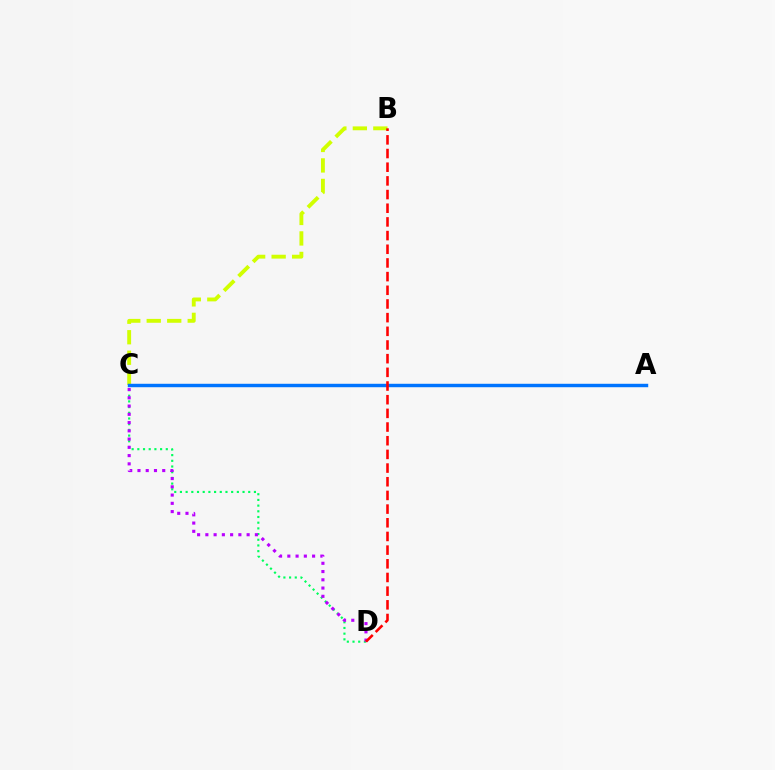{('C', 'D'): [{'color': '#00ff5c', 'line_style': 'dotted', 'thickness': 1.55}, {'color': '#b900ff', 'line_style': 'dotted', 'thickness': 2.24}], ('B', 'C'): [{'color': '#d1ff00', 'line_style': 'dashed', 'thickness': 2.78}], ('A', 'C'): [{'color': '#0074ff', 'line_style': 'solid', 'thickness': 2.47}], ('B', 'D'): [{'color': '#ff0000', 'line_style': 'dashed', 'thickness': 1.86}]}